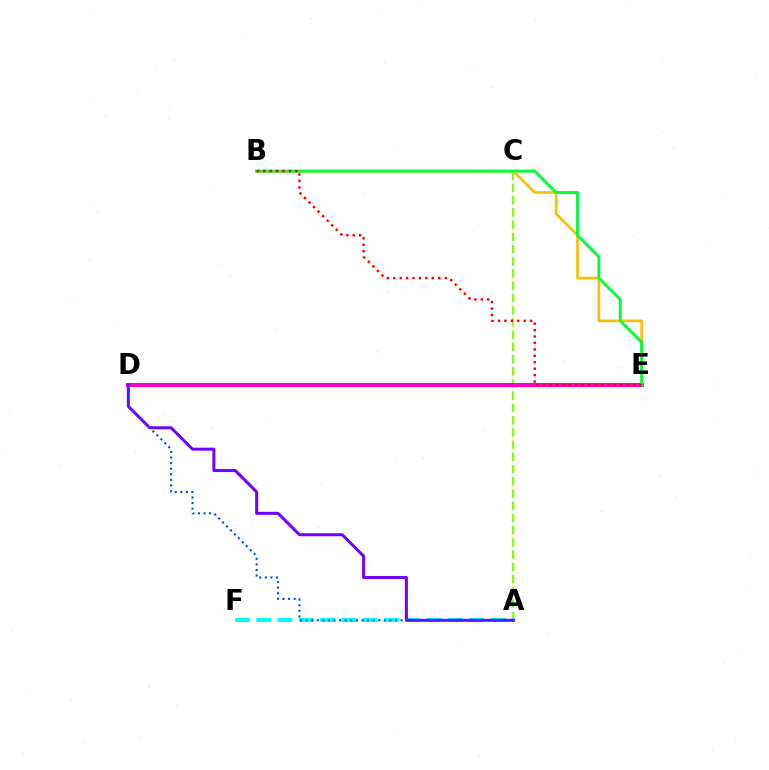{('B', 'E'): [{'color': '#ffbd00', 'line_style': 'solid', 'thickness': 1.91}, {'color': '#00ff39', 'line_style': 'solid', 'thickness': 2.1}, {'color': '#ff0000', 'line_style': 'dotted', 'thickness': 1.75}], ('A', 'C'): [{'color': '#84ff00', 'line_style': 'dashed', 'thickness': 1.66}], ('D', 'E'): [{'color': '#ff00cf', 'line_style': 'solid', 'thickness': 2.88}], ('A', 'F'): [{'color': '#00fff6', 'line_style': 'dashed', 'thickness': 2.89}], ('A', 'D'): [{'color': '#7200ff', 'line_style': 'solid', 'thickness': 2.16}, {'color': '#004bff', 'line_style': 'dotted', 'thickness': 1.52}]}